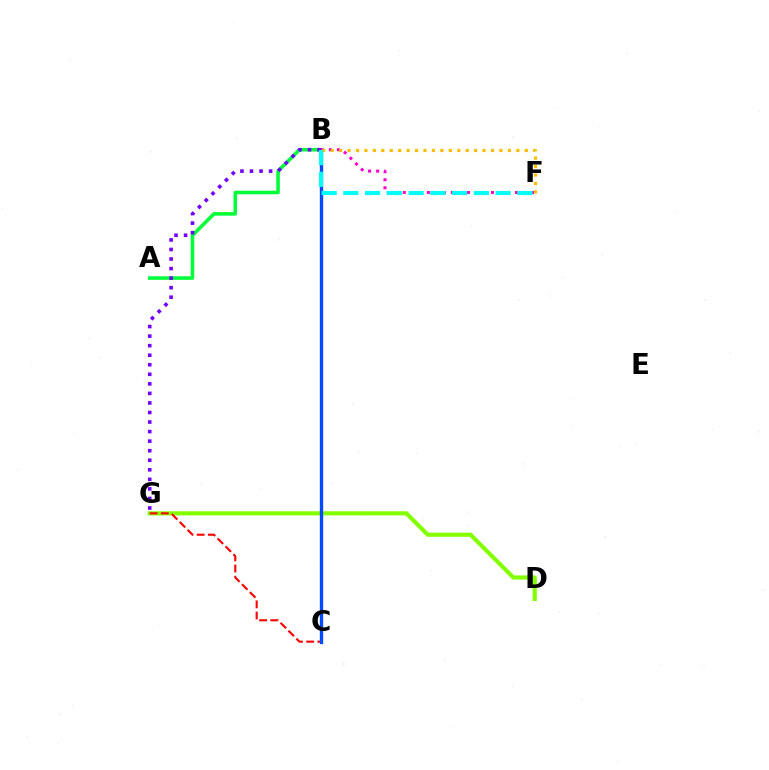{('A', 'B'): [{'color': '#00ff39', 'line_style': 'solid', 'thickness': 2.55}], ('D', 'G'): [{'color': '#84ff00', 'line_style': 'solid', 'thickness': 2.99}], ('C', 'G'): [{'color': '#ff0000', 'line_style': 'dashed', 'thickness': 1.52}], ('B', 'C'): [{'color': '#004bff', 'line_style': 'solid', 'thickness': 2.4}], ('B', 'F'): [{'color': '#ff00cf', 'line_style': 'dotted', 'thickness': 2.18}, {'color': '#ffbd00', 'line_style': 'dotted', 'thickness': 2.29}, {'color': '#00fff6', 'line_style': 'dashed', 'thickness': 2.95}], ('B', 'G'): [{'color': '#7200ff', 'line_style': 'dotted', 'thickness': 2.59}]}